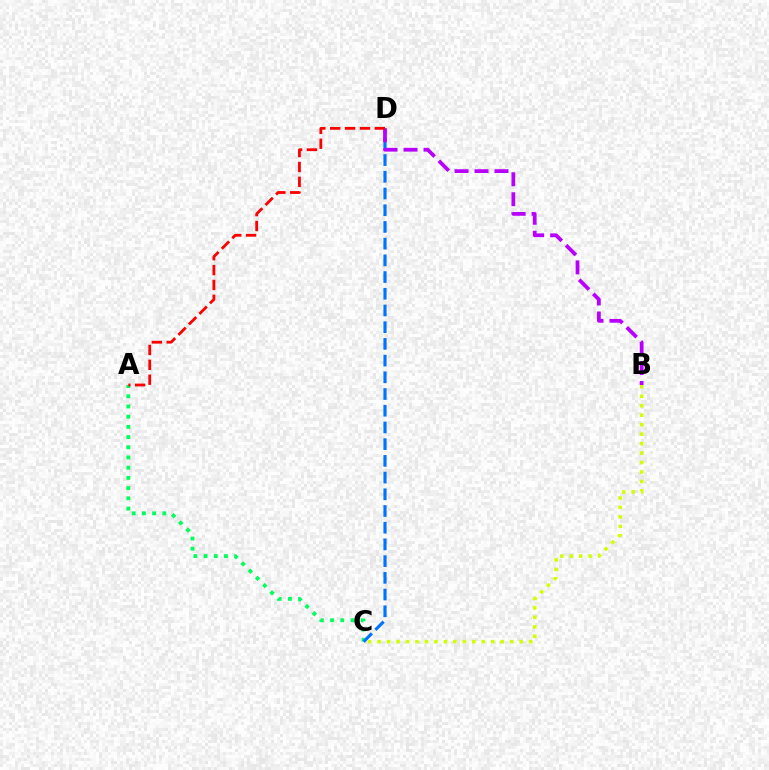{('A', 'C'): [{'color': '#00ff5c', 'line_style': 'dotted', 'thickness': 2.77}], ('C', 'D'): [{'color': '#0074ff', 'line_style': 'dashed', 'thickness': 2.27}], ('B', 'D'): [{'color': '#b900ff', 'line_style': 'dashed', 'thickness': 2.71}], ('B', 'C'): [{'color': '#d1ff00', 'line_style': 'dotted', 'thickness': 2.57}], ('A', 'D'): [{'color': '#ff0000', 'line_style': 'dashed', 'thickness': 2.02}]}